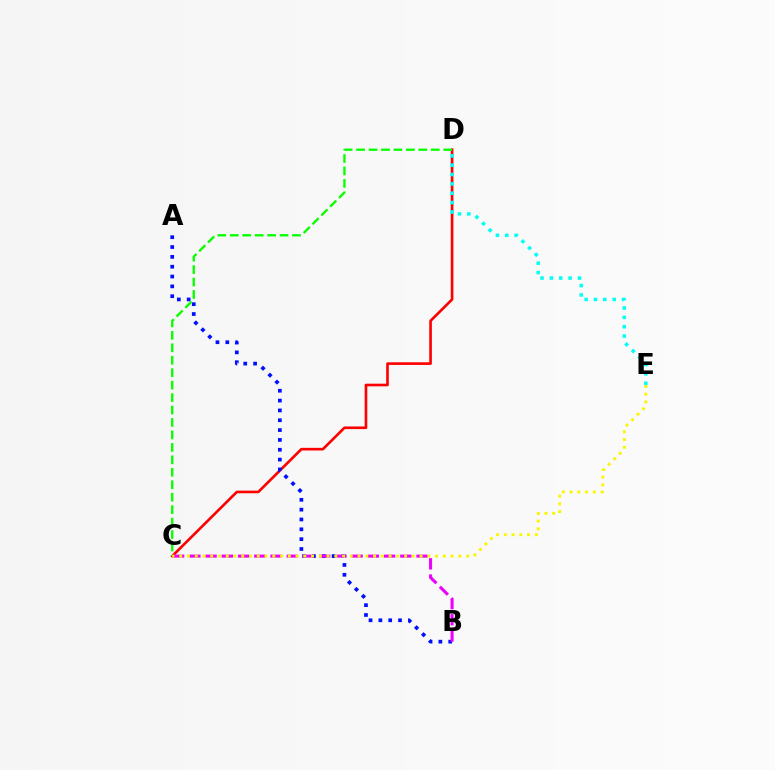{('C', 'D'): [{'color': '#ff0000', 'line_style': 'solid', 'thickness': 1.9}, {'color': '#08ff00', 'line_style': 'dashed', 'thickness': 1.69}], ('D', 'E'): [{'color': '#00fff6', 'line_style': 'dotted', 'thickness': 2.54}], ('A', 'B'): [{'color': '#0010ff', 'line_style': 'dotted', 'thickness': 2.67}], ('B', 'C'): [{'color': '#ee00ff', 'line_style': 'dashed', 'thickness': 2.2}], ('C', 'E'): [{'color': '#fcf500', 'line_style': 'dotted', 'thickness': 2.11}]}